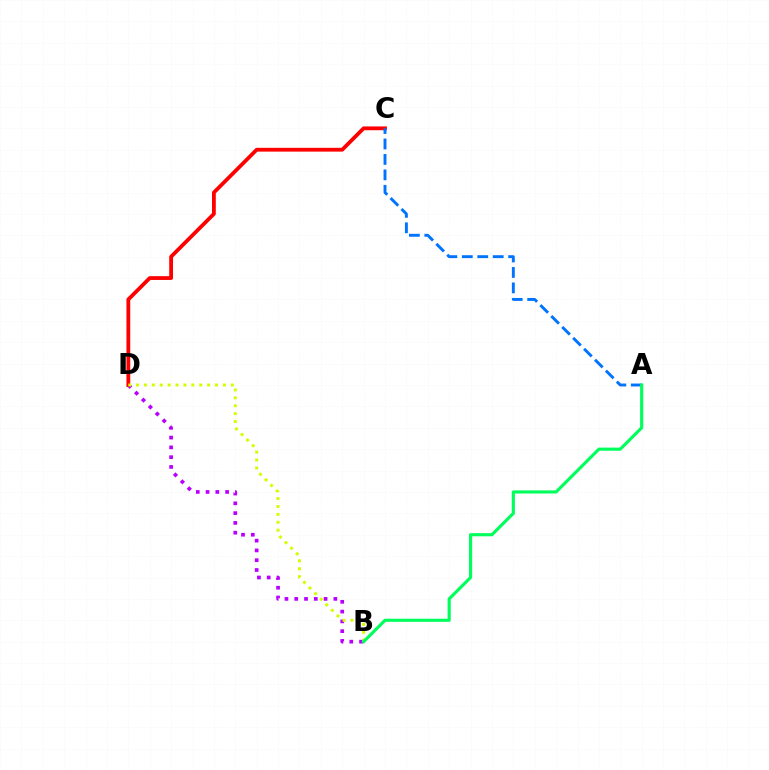{('B', 'D'): [{'color': '#b900ff', 'line_style': 'dotted', 'thickness': 2.66}, {'color': '#d1ff00', 'line_style': 'dotted', 'thickness': 2.15}], ('C', 'D'): [{'color': '#ff0000', 'line_style': 'solid', 'thickness': 2.73}], ('A', 'C'): [{'color': '#0074ff', 'line_style': 'dashed', 'thickness': 2.1}], ('A', 'B'): [{'color': '#00ff5c', 'line_style': 'solid', 'thickness': 2.26}]}